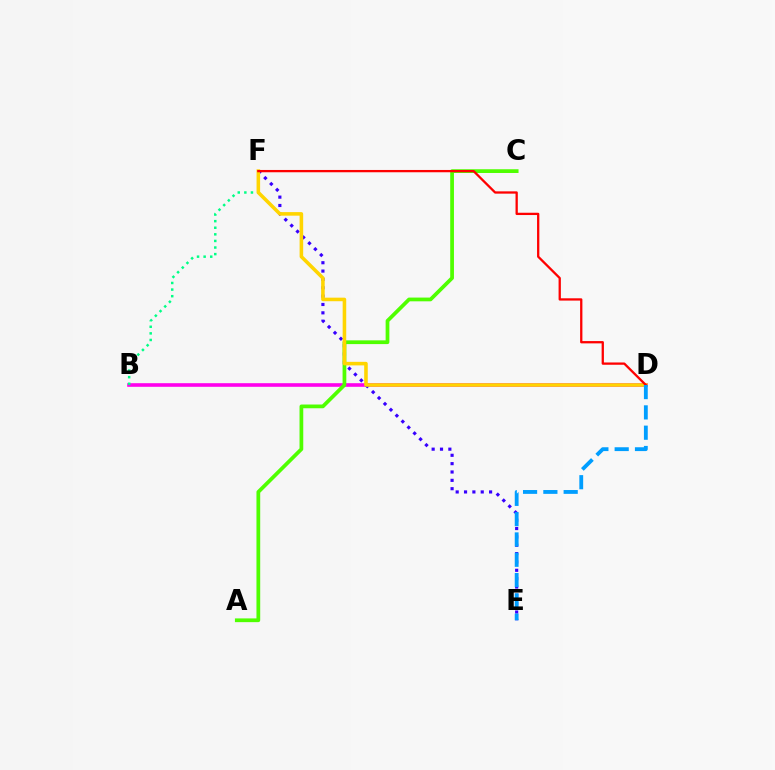{('B', 'D'): [{'color': '#ff00ed', 'line_style': 'solid', 'thickness': 2.6}], ('A', 'C'): [{'color': '#4fff00', 'line_style': 'solid', 'thickness': 2.69}], ('B', 'F'): [{'color': '#00ff86', 'line_style': 'dotted', 'thickness': 1.79}], ('E', 'F'): [{'color': '#3700ff', 'line_style': 'dotted', 'thickness': 2.27}], ('D', 'F'): [{'color': '#ffd500', 'line_style': 'solid', 'thickness': 2.57}, {'color': '#ff0000', 'line_style': 'solid', 'thickness': 1.65}], ('D', 'E'): [{'color': '#009eff', 'line_style': 'dashed', 'thickness': 2.76}]}